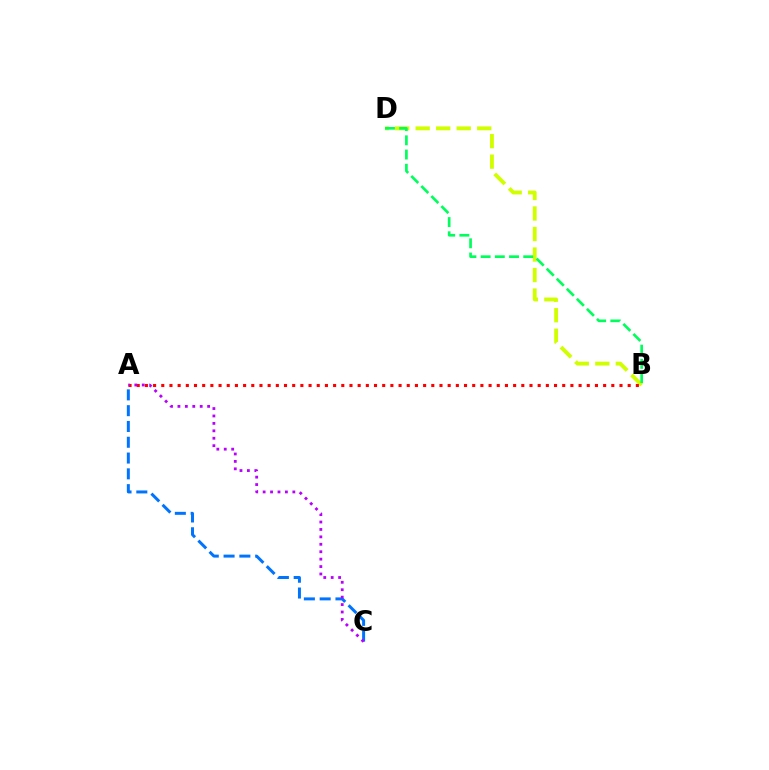{('B', 'D'): [{'color': '#d1ff00', 'line_style': 'dashed', 'thickness': 2.79}, {'color': '#00ff5c', 'line_style': 'dashed', 'thickness': 1.93}], ('A', 'C'): [{'color': '#0074ff', 'line_style': 'dashed', 'thickness': 2.15}, {'color': '#b900ff', 'line_style': 'dotted', 'thickness': 2.02}], ('A', 'B'): [{'color': '#ff0000', 'line_style': 'dotted', 'thickness': 2.22}]}